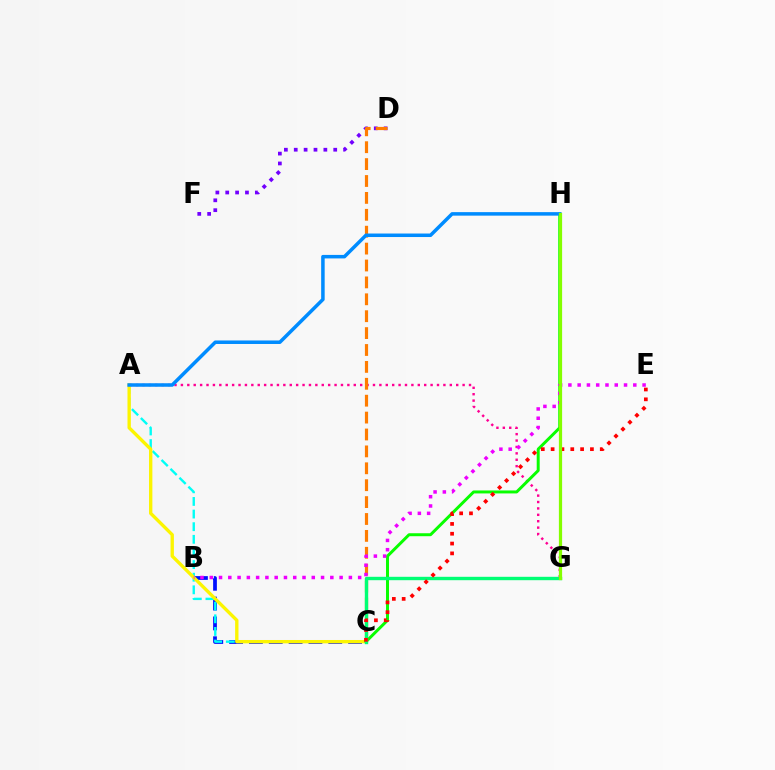{('B', 'C'): [{'color': '#0010ff', 'line_style': 'dashed', 'thickness': 2.69}], ('A', 'G'): [{'color': '#ff0094', 'line_style': 'dotted', 'thickness': 1.74}], ('A', 'C'): [{'color': '#00fff6', 'line_style': 'dashed', 'thickness': 1.72}, {'color': '#fcf500', 'line_style': 'solid', 'thickness': 2.41}], ('C', 'H'): [{'color': '#08ff00', 'line_style': 'solid', 'thickness': 2.14}], ('D', 'F'): [{'color': '#7200ff', 'line_style': 'dotted', 'thickness': 2.68}], ('C', 'D'): [{'color': '#ff7c00', 'line_style': 'dashed', 'thickness': 2.3}], ('C', 'G'): [{'color': '#00ff74', 'line_style': 'solid', 'thickness': 2.44}], ('C', 'E'): [{'color': '#ff0000', 'line_style': 'dotted', 'thickness': 2.67}], ('B', 'E'): [{'color': '#ee00ff', 'line_style': 'dotted', 'thickness': 2.52}], ('A', 'H'): [{'color': '#008cff', 'line_style': 'solid', 'thickness': 2.53}], ('G', 'H'): [{'color': '#84ff00', 'line_style': 'solid', 'thickness': 2.32}]}